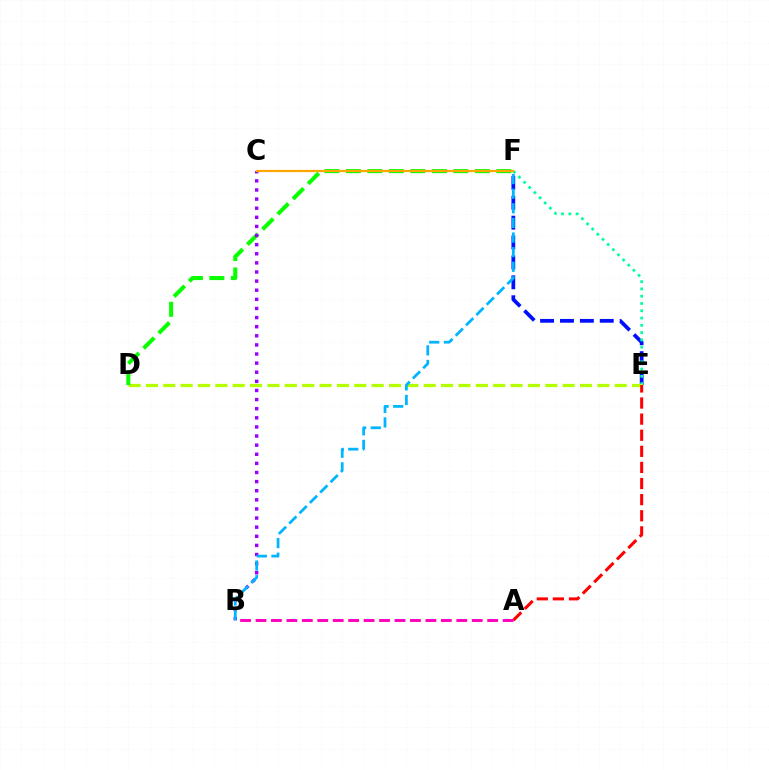{('E', 'F'): [{'color': '#0010ff', 'line_style': 'dashed', 'thickness': 2.7}, {'color': '#00ff9d', 'line_style': 'dotted', 'thickness': 1.98}], ('D', 'E'): [{'color': '#b3ff00', 'line_style': 'dashed', 'thickness': 2.36}], ('D', 'F'): [{'color': '#08ff00', 'line_style': 'dashed', 'thickness': 2.92}], ('A', 'E'): [{'color': '#ff0000', 'line_style': 'dashed', 'thickness': 2.19}], ('B', 'C'): [{'color': '#9b00ff', 'line_style': 'dotted', 'thickness': 2.48}], ('C', 'F'): [{'color': '#ffa500', 'line_style': 'solid', 'thickness': 1.59}], ('A', 'B'): [{'color': '#ff00bd', 'line_style': 'dashed', 'thickness': 2.1}], ('B', 'F'): [{'color': '#00b5ff', 'line_style': 'dashed', 'thickness': 1.99}]}